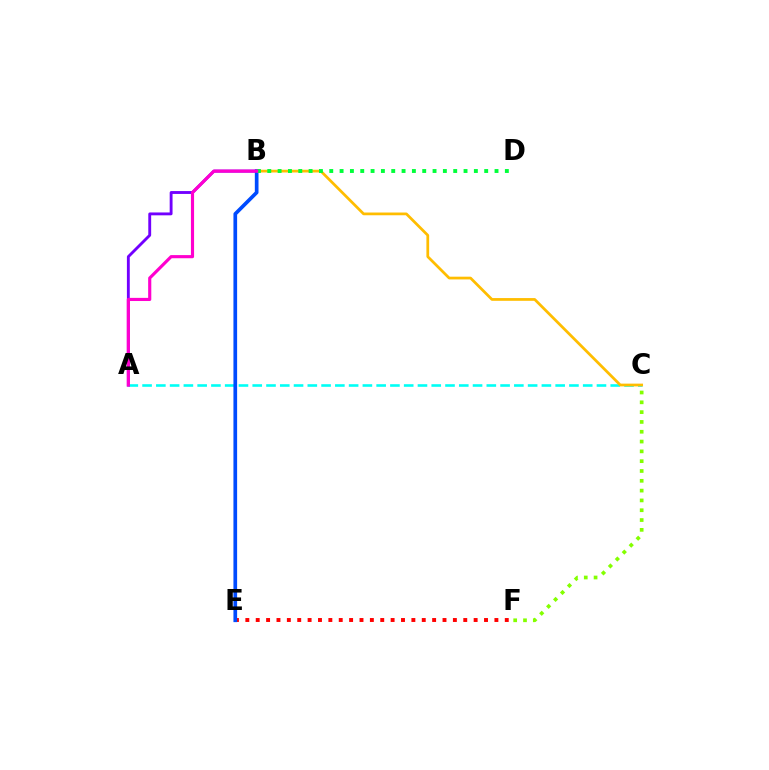{('A', 'C'): [{'color': '#00fff6', 'line_style': 'dashed', 'thickness': 1.87}], ('B', 'C'): [{'color': '#ffbd00', 'line_style': 'solid', 'thickness': 1.97}], ('E', 'F'): [{'color': '#ff0000', 'line_style': 'dotted', 'thickness': 2.82}], ('C', 'F'): [{'color': '#84ff00', 'line_style': 'dotted', 'thickness': 2.67}], ('B', 'E'): [{'color': '#004bff', 'line_style': 'solid', 'thickness': 2.65}], ('A', 'B'): [{'color': '#7200ff', 'line_style': 'solid', 'thickness': 2.06}, {'color': '#ff00cf', 'line_style': 'solid', 'thickness': 2.26}], ('B', 'D'): [{'color': '#00ff39', 'line_style': 'dotted', 'thickness': 2.81}]}